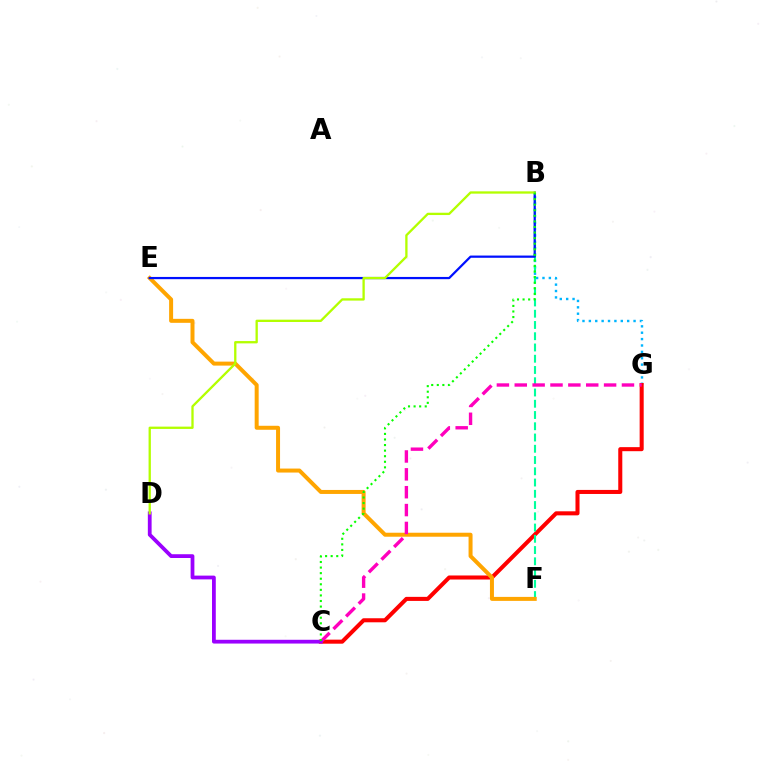{('B', 'G'): [{'color': '#00b5ff', 'line_style': 'dotted', 'thickness': 1.73}], ('C', 'G'): [{'color': '#ff0000', 'line_style': 'solid', 'thickness': 2.91}, {'color': '#ff00bd', 'line_style': 'dashed', 'thickness': 2.43}], ('B', 'F'): [{'color': '#00ff9d', 'line_style': 'dashed', 'thickness': 1.53}], ('E', 'F'): [{'color': '#ffa500', 'line_style': 'solid', 'thickness': 2.87}], ('C', 'D'): [{'color': '#9b00ff', 'line_style': 'solid', 'thickness': 2.72}], ('B', 'E'): [{'color': '#0010ff', 'line_style': 'solid', 'thickness': 1.61}], ('B', 'D'): [{'color': '#b3ff00', 'line_style': 'solid', 'thickness': 1.67}], ('B', 'C'): [{'color': '#08ff00', 'line_style': 'dotted', 'thickness': 1.51}]}